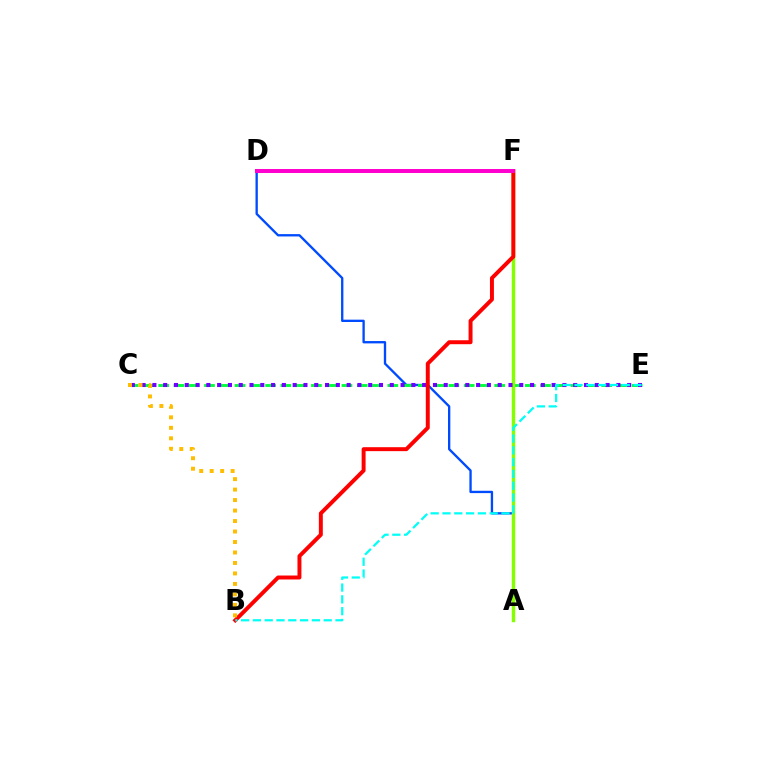{('A', 'D'): [{'color': '#004bff', 'line_style': 'solid', 'thickness': 1.68}], ('C', 'E'): [{'color': '#00ff39', 'line_style': 'dashed', 'thickness': 2.07}, {'color': '#7200ff', 'line_style': 'dotted', 'thickness': 2.93}], ('A', 'F'): [{'color': '#84ff00', 'line_style': 'solid', 'thickness': 2.47}], ('B', 'F'): [{'color': '#ff0000', 'line_style': 'solid', 'thickness': 2.85}], ('B', 'C'): [{'color': '#ffbd00', 'line_style': 'dotted', 'thickness': 2.85}], ('D', 'F'): [{'color': '#ff00cf', 'line_style': 'solid', 'thickness': 2.86}], ('B', 'E'): [{'color': '#00fff6', 'line_style': 'dashed', 'thickness': 1.6}]}